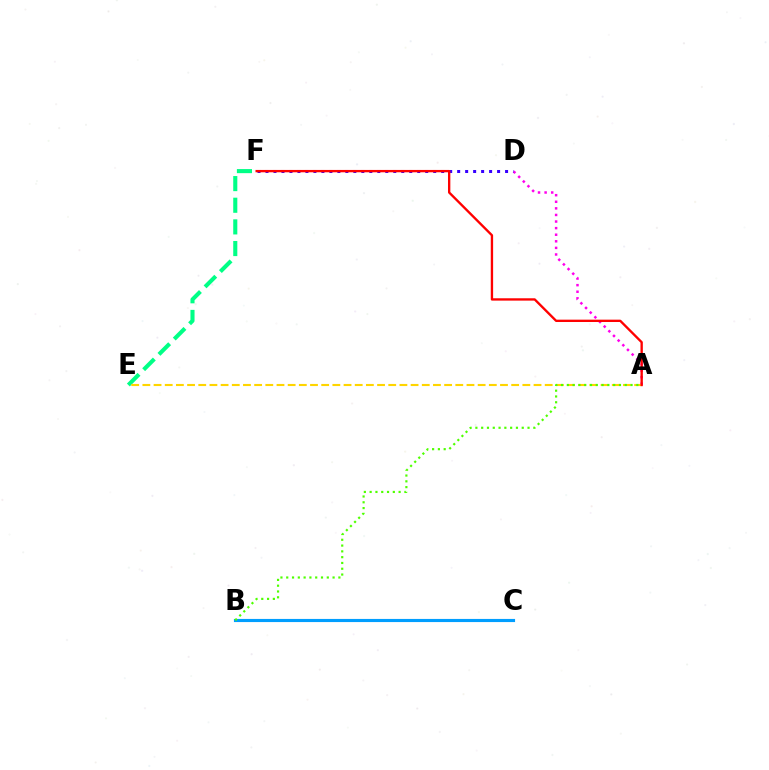{('A', 'D'): [{'color': '#ff00ed', 'line_style': 'dotted', 'thickness': 1.79}], ('B', 'C'): [{'color': '#009eff', 'line_style': 'solid', 'thickness': 2.26}], ('E', 'F'): [{'color': '#00ff86', 'line_style': 'dashed', 'thickness': 2.94}], ('D', 'F'): [{'color': '#3700ff', 'line_style': 'dotted', 'thickness': 2.17}], ('A', 'E'): [{'color': '#ffd500', 'line_style': 'dashed', 'thickness': 1.52}], ('A', 'F'): [{'color': '#ff0000', 'line_style': 'solid', 'thickness': 1.69}], ('A', 'B'): [{'color': '#4fff00', 'line_style': 'dotted', 'thickness': 1.57}]}